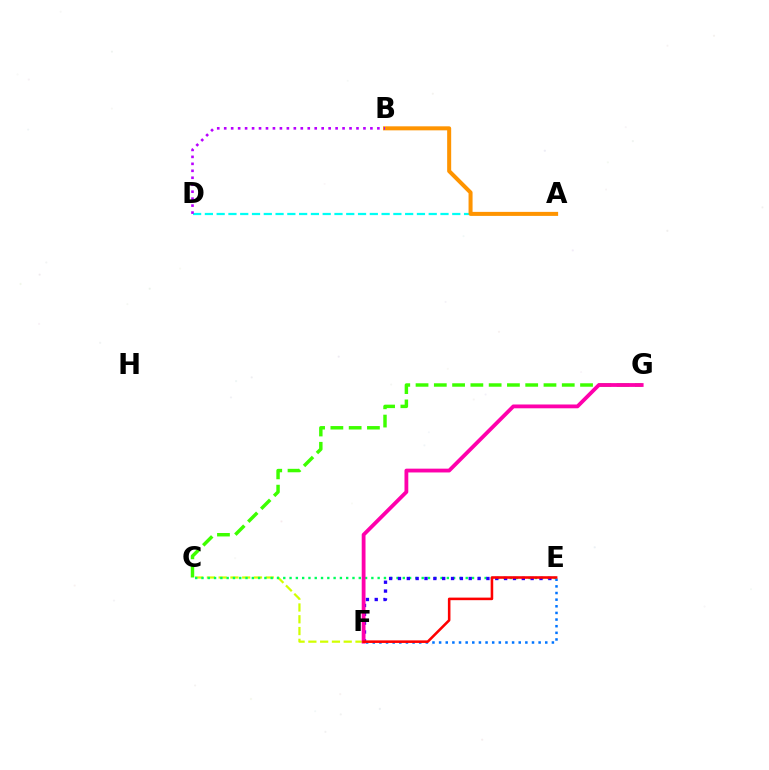{('C', 'F'): [{'color': '#d1ff00', 'line_style': 'dashed', 'thickness': 1.6}], ('A', 'D'): [{'color': '#00fff6', 'line_style': 'dashed', 'thickness': 1.6}], ('C', 'E'): [{'color': '#00ff5c', 'line_style': 'dotted', 'thickness': 1.71}], ('A', 'B'): [{'color': '#ff9400', 'line_style': 'solid', 'thickness': 2.89}], ('E', 'F'): [{'color': '#2500ff', 'line_style': 'dotted', 'thickness': 2.4}, {'color': '#0074ff', 'line_style': 'dotted', 'thickness': 1.8}, {'color': '#ff0000', 'line_style': 'solid', 'thickness': 1.85}], ('B', 'D'): [{'color': '#b900ff', 'line_style': 'dotted', 'thickness': 1.89}], ('C', 'G'): [{'color': '#3dff00', 'line_style': 'dashed', 'thickness': 2.48}], ('F', 'G'): [{'color': '#ff00ac', 'line_style': 'solid', 'thickness': 2.74}]}